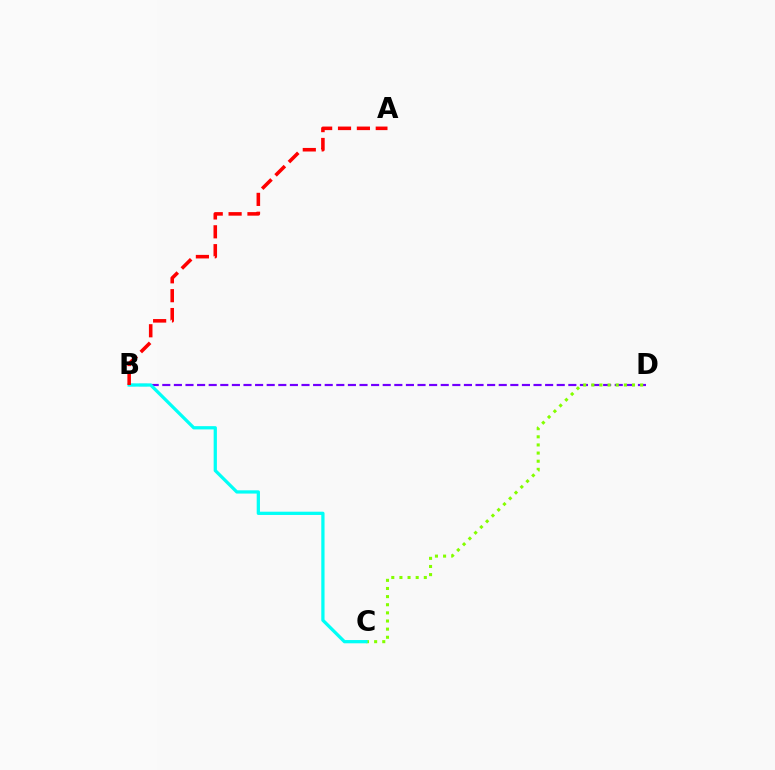{('B', 'D'): [{'color': '#7200ff', 'line_style': 'dashed', 'thickness': 1.58}], ('C', 'D'): [{'color': '#84ff00', 'line_style': 'dotted', 'thickness': 2.21}], ('B', 'C'): [{'color': '#00fff6', 'line_style': 'solid', 'thickness': 2.35}], ('A', 'B'): [{'color': '#ff0000', 'line_style': 'dashed', 'thickness': 2.56}]}